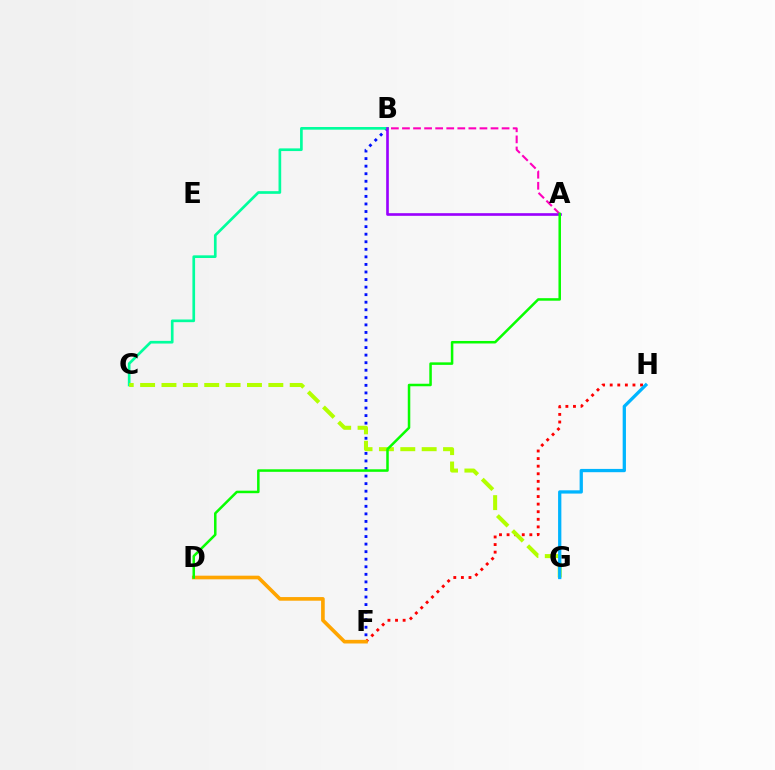{('A', 'B'): [{'color': '#ff00bd', 'line_style': 'dashed', 'thickness': 1.5}, {'color': '#9b00ff', 'line_style': 'solid', 'thickness': 1.91}], ('F', 'H'): [{'color': '#ff0000', 'line_style': 'dotted', 'thickness': 2.06}], ('B', 'F'): [{'color': '#0010ff', 'line_style': 'dotted', 'thickness': 2.05}], ('B', 'C'): [{'color': '#00ff9d', 'line_style': 'solid', 'thickness': 1.93}], ('C', 'G'): [{'color': '#b3ff00', 'line_style': 'dashed', 'thickness': 2.9}], ('G', 'H'): [{'color': '#00b5ff', 'line_style': 'solid', 'thickness': 2.36}], ('D', 'F'): [{'color': '#ffa500', 'line_style': 'solid', 'thickness': 2.62}], ('A', 'D'): [{'color': '#08ff00', 'line_style': 'solid', 'thickness': 1.81}]}